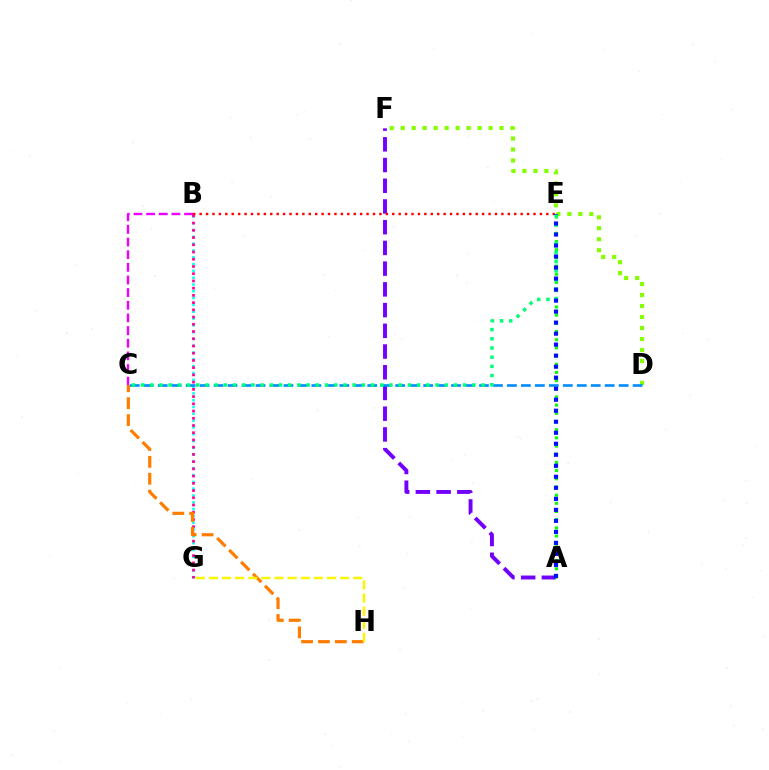{('D', 'F'): [{'color': '#84ff00', 'line_style': 'dotted', 'thickness': 2.98}], ('A', 'F'): [{'color': '#7200ff', 'line_style': 'dashed', 'thickness': 2.81}], ('B', 'G'): [{'color': '#00fff6', 'line_style': 'dotted', 'thickness': 1.85}, {'color': '#ff0094', 'line_style': 'dotted', 'thickness': 1.96}], ('A', 'E'): [{'color': '#08ff00', 'line_style': 'dotted', 'thickness': 2.22}, {'color': '#0010ff', 'line_style': 'dotted', 'thickness': 2.99}], ('C', 'D'): [{'color': '#008cff', 'line_style': 'dashed', 'thickness': 1.9}], ('B', 'E'): [{'color': '#ff0000', 'line_style': 'dotted', 'thickness': 1.74}], ('C', 'H'): [{'color': '#ff7c00', 'line_style': 'dashed', 'thickness': 2.29}], ('C', 'E'): [{'color': '#00ff74', 'line_style': 'dotted', 'thickness': 2.5}], ('G', 'H'): [{'color': '#fcf500', 'line_style': 'dashed', 'thickness': 1.78}], ('B', 'C'): [{'color': '#ee00ff', 'line_style': 'dashed', 'thickness': 1.72}]}